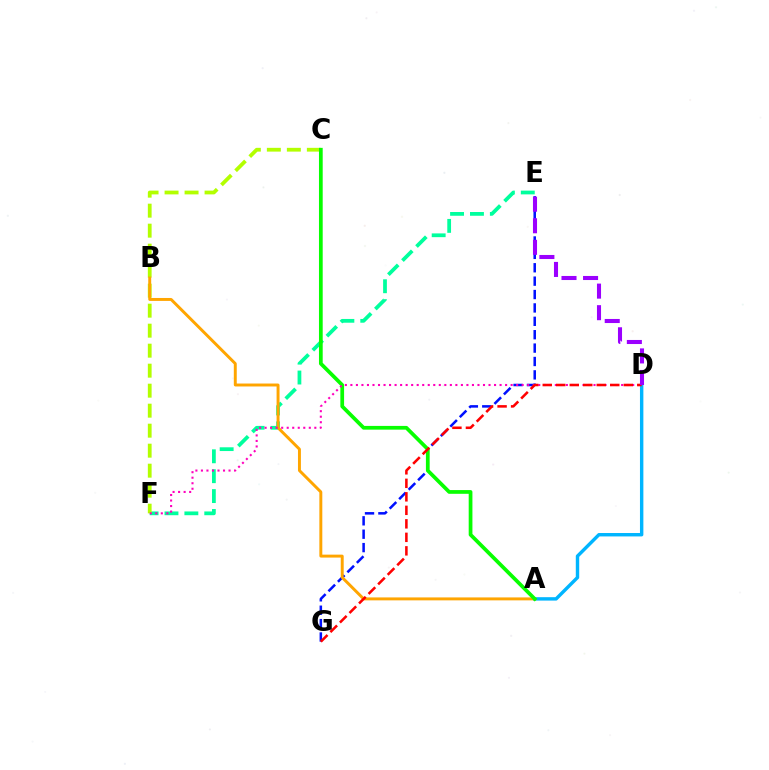{('E', 'F'): [{'color': '#00ff9d', 'line_style': 'dashed', 'thickness': 2.7}], ('E', 'G'): [{'color': '#0010ff', 'line_style': 'dashed', 'thickness': 1.82}], ('C', 'F'): [{'color': '#b3ff00', 'line_style': 'dashed', 'thickness': 2.72}], ('A', 'D'): [{'color': '#00b5ff', 'line_style': 'solid', 'thickness': 2.46}], ('A', 'B'): [{'color': '#ffa500', 'line_style': 'solid', 'thickness': 2.12}], ('A', 'C'): [{'color': '#08ff00', 'line_style': 'solid', 'thickness': 2.69}], ('D', 'F'): [{'color': '#ff00bd', 'line_style': 'dotted', 'thickness': 1.5}], ('D', 'G'): [{'color': '#ff0000', 'line_style': 'dashed', 'thickness': 1.83}], ('D', 'E'): [{'color': '#9b00ff', 'line_style': 'dashed', 'thickness': 2.93}]}